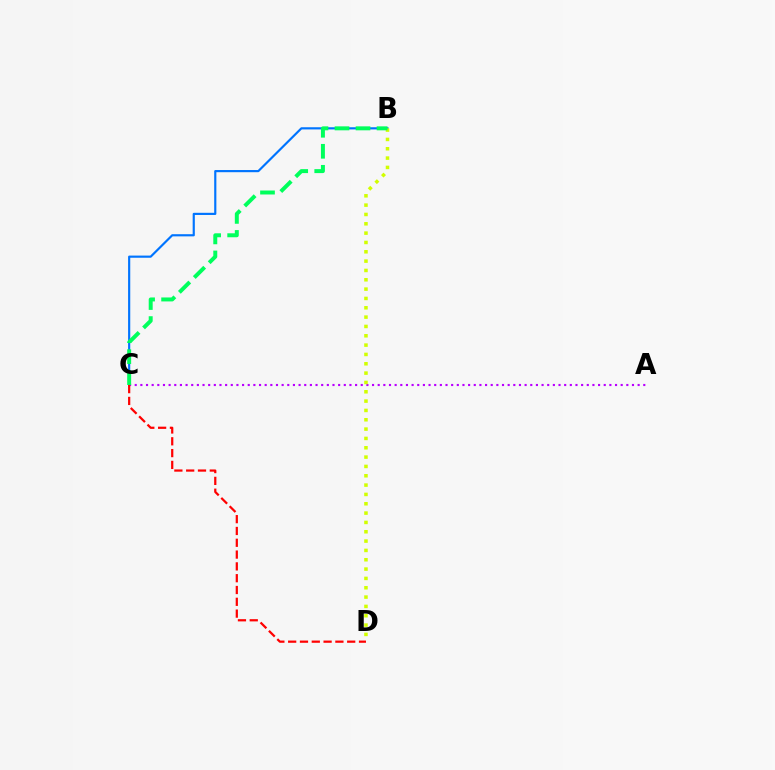{('A', 'C'): [{'color': '#b900ff', 'line_style': 'dotted', 'thickness': 1.54}], ('B', 'C'): [{'color': '#0074ff', 'line_style': 'solid', 'thickness': 1.56}, {'color': '#00ff5c', 'line_style': 'dashed', 'thickness': 2.86}], ('C', 'D'): [{'color': '#ff0000', 'line_style': 'dashed', 'thickness': 1.6}], ('B', 'D'): [{'color': '#d1ff00', 'line_style': 'dotted', 'thickness': 2.54}]}